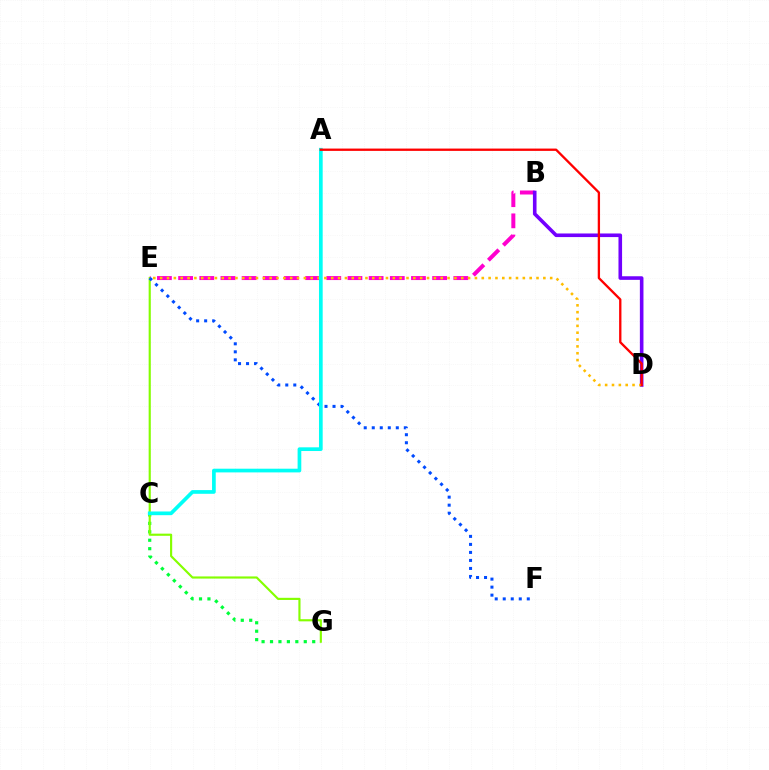{('C', 'G'): [{'color': '#00ff39', 'line_style': 'dotted', 'thickness': 2.29}], ('B', 'E'): [{'color': '#ff00cf', 'line_style': 'dashed', 'thickness': 2.88}], ('E', 'G'): [{'color': '#84ff00', 'line_style': 'solid', 'thickness': 1.55}], ('B', 'D'): [{'color': '#7200ff', 'line_style': 'solid', 'thickness': 2.59}], ('D', 'E'): [{'color': '#ffbd00', 'line_style': 'dotted', 'thickness': 1.86}], ('E', 'F'): [{'color': '#004bff', 'line_style': 'dotted', 'thickness': 2.18}], ('A', 'C'): [{'color': '#00fff6', 'line_style': 'solid', 'thickness': 2.66}], ('A', 'D'): [{'color': '#ff0000', 'line_style': 'solid', 'thickness': 1.67}]}